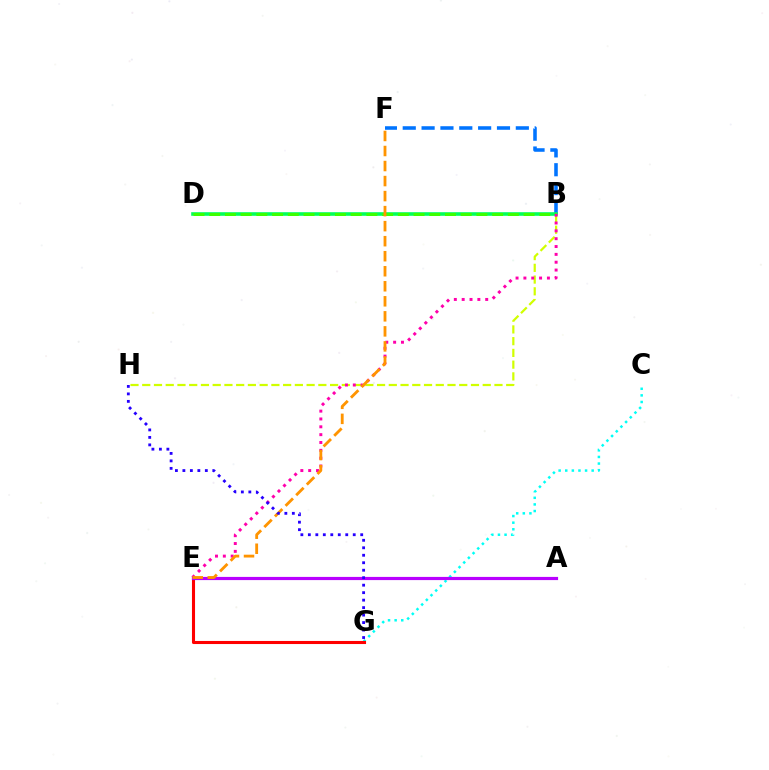{('C', 'G'): [{'color': '#00fff6', 'line_style': 'dotted', 'thickness': 1.8}], ('E', 'G'): [{'color': '#ff0000', 'line_style': 'solid', 'thickness': 2.22}], ('B', 'H'): [{'color': '#d1ff00', 'line_style': 'dashed', 'thickness': 1.59}], ('B', 'F'): [{'color': '#0074ff', 'line_style': 'dashed', 'thickness': 2.56}], ('B', 'D'): [{'color': '#00ff5c', 'line_style': 'solid', 'thickness': 2.59}, {'color': '#3dff00', 'line_style': 'dashed', 'thickness': 2.14}], ('A', 'E'): [{'color': '#b900ff', 'line_style': 'solid', 'thickness': 2.29}], ('B', 'E'): [{'color': '#ff00ac', 'line_style': 'dotted', 'thickness': 2.13}], ('E', 'F'): [{'color': '#ff9400', 'line_style': 'dashed', 'thickness': 2.04}], ('G', 'H'): [{'color': '#2500ff', 'line_style': 'dotted', 'thickness': 2.03}]}